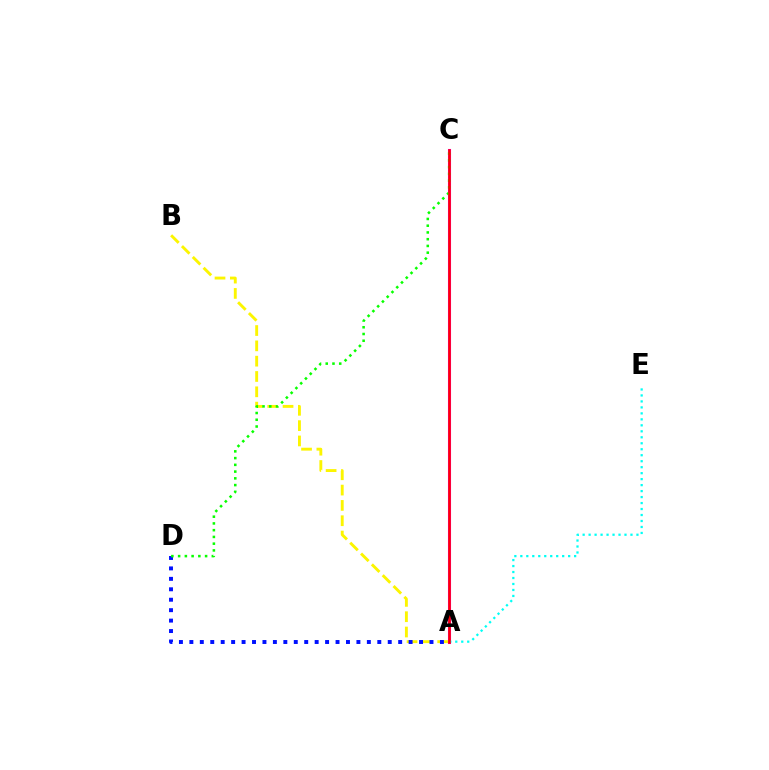{('A', 'B'): [{'color': '#fcf500', 'line_style': 'dashed', 'thickness': 2.08}], ('A', 'C'): [{'color': '#ee00ff', 'line_style': 'solid', 'thickness': 2.21}, {'color': '#ff0000', 'line_style': 'solid', 'thickness': 1.83}], ('A', 'D'): [{'color': '#0010ff', 'line_style': 'dotted', 'thickness': 2.84}], ('A', 'E'): [{'color': '#00fff6', 'line_style': 'dotted', 'thickness': 1.62}], ('C', 'D'): [{'color': '#08ff00', 'line_style': 'dotted', 'thickness': 1.83}]}